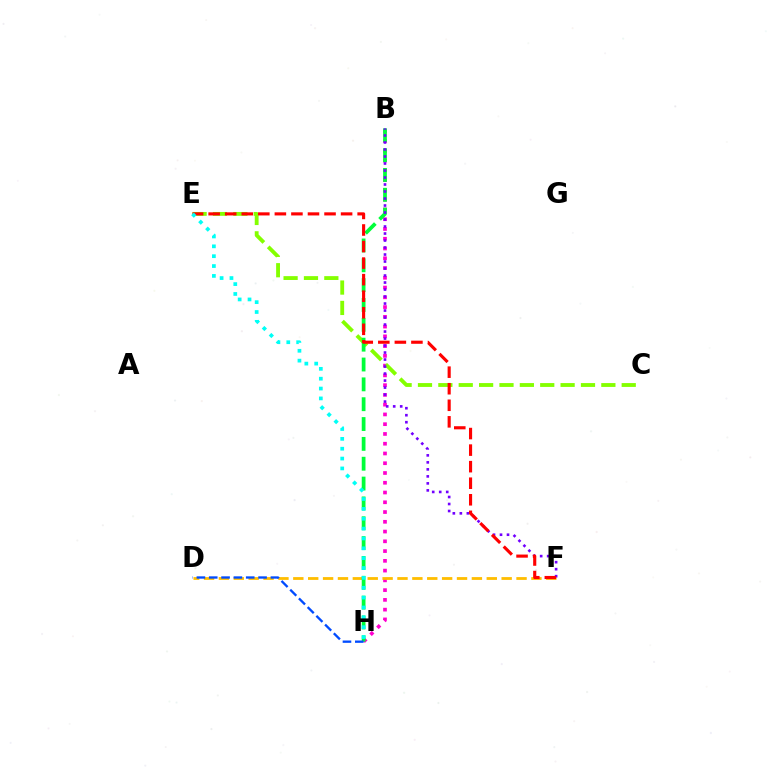{('B', 'H'): [{'color': '#ff00cf', 'line_style': 'dotted', 'thickness': 2.65}, {'color': '#00ff39', 'line_style': 'dashed', 'thickness': 2.7}], ('D', 'F'): [{'color': '#ffbd00', 'line_style': 'dashed', 'thickness': 2.02}], ('C', 'E'): [{'color': '#84ff00', 'line_style': 'dashed', 'thickness': 2.77}], ('D', 'H'): [{'color': '#004bff', 'line_style': 'dashed', 'thickness': 1.68}], ('B', 'F'): [{'color': '#7200ff', 'line_style': 'dotted', 'thickness': 1.9}], ('E', 'F'): [{'color': '#ff0000', 'line_style': 'dashed', 'thickness': 2.25}], ('E', 'H'): [{'color': '#00fff6', 'line_style': 'dotted', 'thickness': 2.68}]}